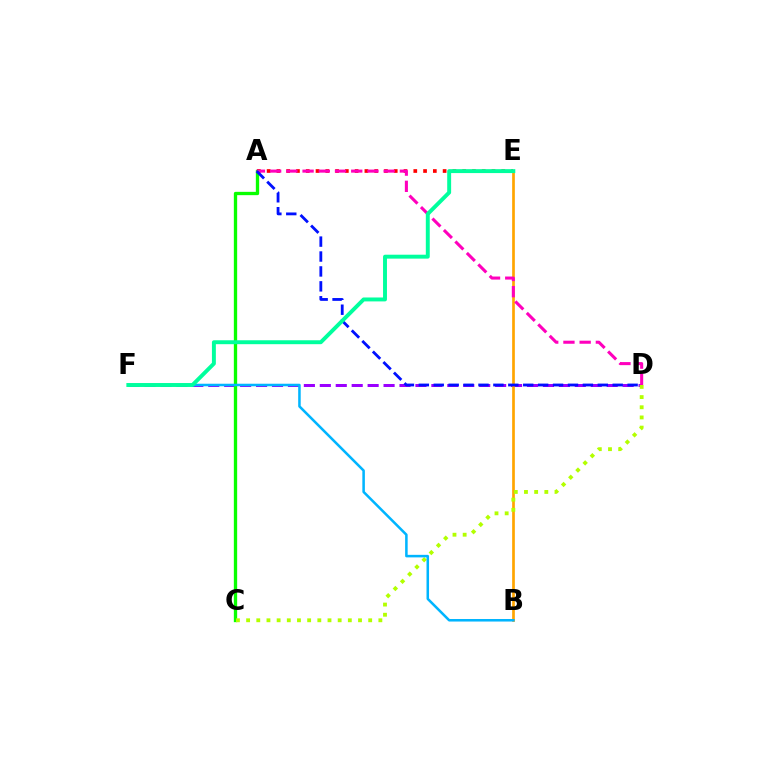{('D', 'F'): [{'color': '#9b00ff', 'line_style': 'dashed', 'thickness': 2.17}], ('A', 'C'): [{'color': '#08ff00', 'line_style': 'solid', 'thickness': 2.39}], ('A', 'E'): [{'color': '#ff0000', 'line_style': 'dotted', 'thickness': 2.66}], ('B', 'E'): [{'color': '#ffa500', 'line_style': 'solid', 'thickness': 1.94}], ('C', 'D'): [{'color': '#b3ff00', 'line_style': 'dotted', 'thickness': 2.76}], ('A', 'D'): [{'color': '#ff00bd', 'line_style': 'dashed', 'thickness': 2.2}, {'color': '#0010ff', 'line_style': 'dashed', 'thickness': 2.03}], ('B', 'F'): [{'color': '#00b5ff', 'line_style': 'solid', 'thickness': 1.82}], ('E', 'F'): [{'color': '#00ff9d', 'line_style': 'solid', 'thickness': 2.82}]}